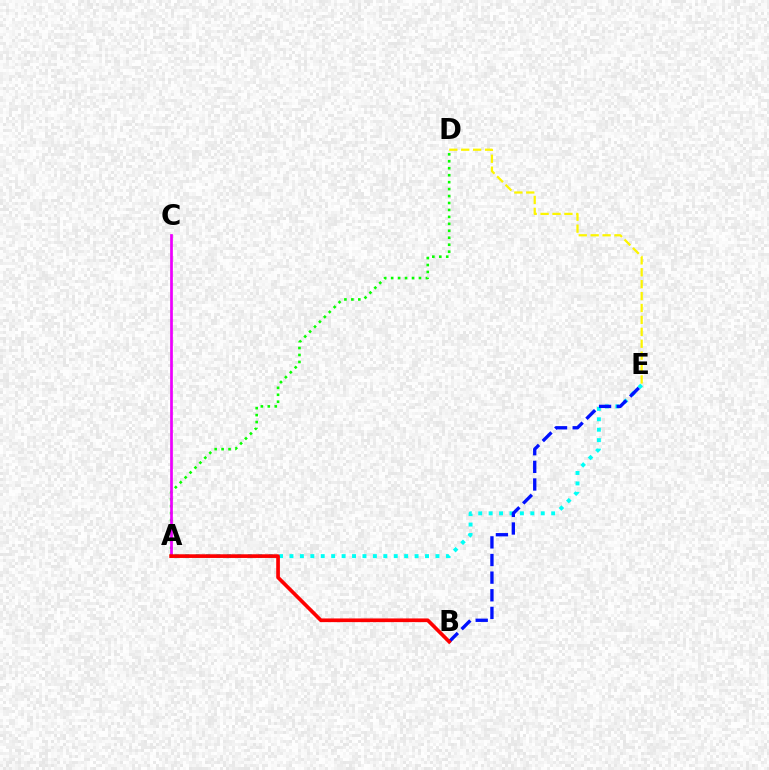{('A', 'D'): [{'color': '#08ff00', 'line_style': 'dotted', 'thickness': 1.89}], ('A', 'E'): [{'color': '#00fff6', 'line_style': 'dotted', 'thickness': 2.83}], ('A', 'C'): [{'color': '#ee00ff', 'line_style': 'solid', 'thickness': 1.95}], ('B', 'E'): [{'color': '#0010ff', 'line_style': 'dashed', 'thickness': 2.39}], ('A', 'B'): [{'color': '#ff0000', 'line_style': 'solid', 'thickness': 2.64}], ('D', 'E'): [{'color': '#fcf500', 'line_style': 'dashed', 'thickness': 1.62}]}